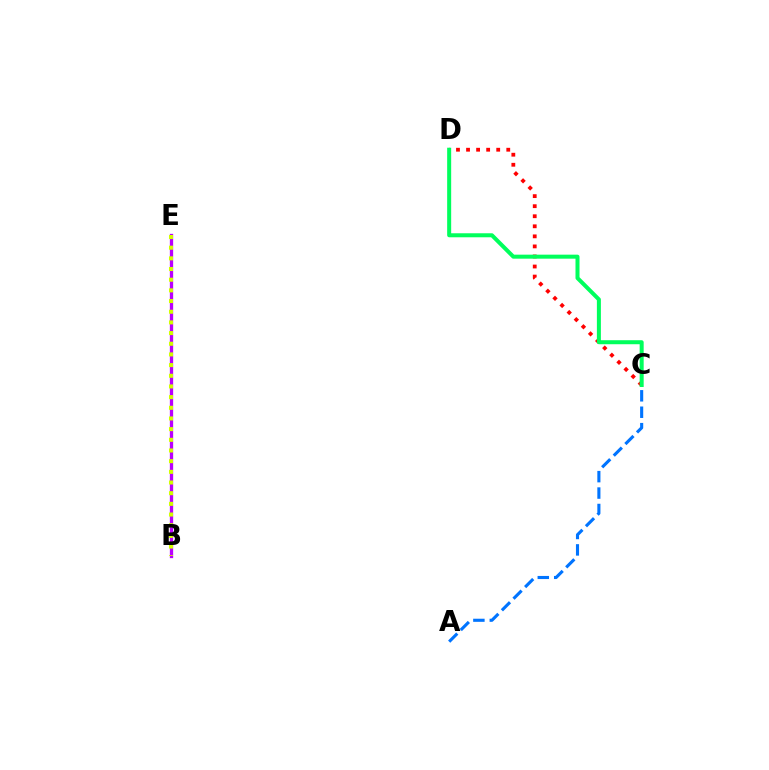{('A', 'C'): [{'color': '#0074ff', 'line_style': 'dashed', 'thickness': 2.23}], ('C', 'D'): [{'color': '#ff0000', 'line_style': 'dotted', 'thickness': 2.73}, {'color': '#00ff5c', 'line_style': 'solid', 'thickness': 2.89}], ('B', 'E'): [{'color': '#b900ff', 'line_style': 'solid', 'thickness': 2.37}, {'color': '#d1ff00', 'line_style': 'dotted', 'thickness': 2.9}]}